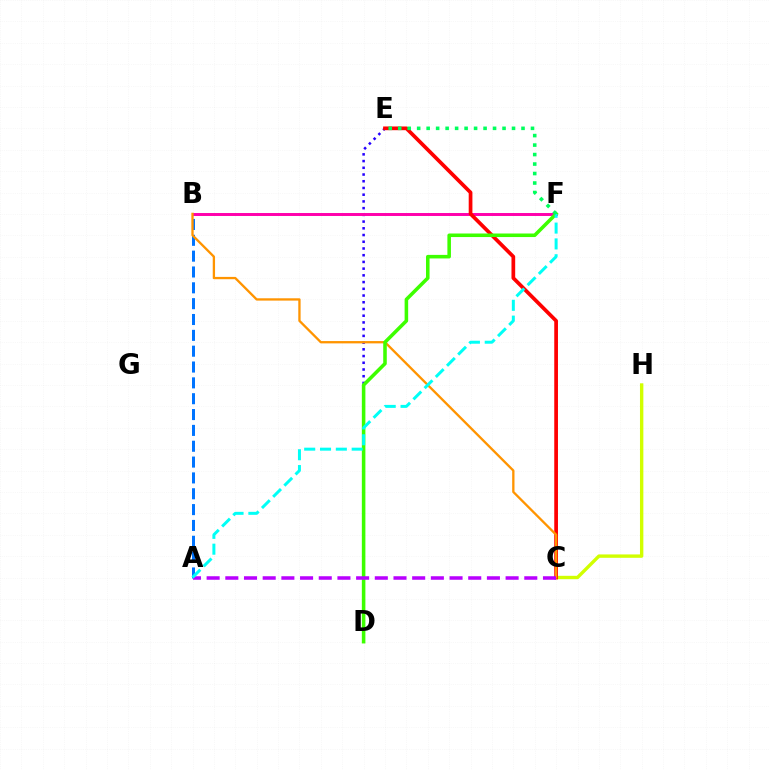{('D', 'E'): [{'color': '#2500ff', 'line_style': 'dotted', 'thickness': 1.83}], ('B', 'F'): [{'color': '#ff00ac', 'line_style': 'solid', 'thickness': 2.13}], ('A', 'B'): [{'color': '#0074ff', 'line_style': 'dashed', 'thickness': 2.15}], ('C', 'H'): [{'color': '#d1ff00', 'line_style': 'solid', 'thickness': 2.43}], ('C', 'E'): [{'color': '#ff0000', 'line_style': 'solid', 'thickness': 2.67}], ('B', 'C'): [{'color': '#ff9400', 'line_style': 'solid', 'thickness': 1.66}], ('D', 'F'): [{'color': '#3dff00', 'line_style': 'solid', 'thickness': 2.56}], ('A', 'C'): [{'color': '#b900ff', 'line_style': 'dashed', 'thickness': 2.54}], ('A', 'F'): [{'color': '#00fff6', 'line_style': 'dashed', 'thickness': 2.15}], ('E', 'F'): [{'color': '#00ff5c', 'line_style': 'dotted', 'thickness': 2.58}]}